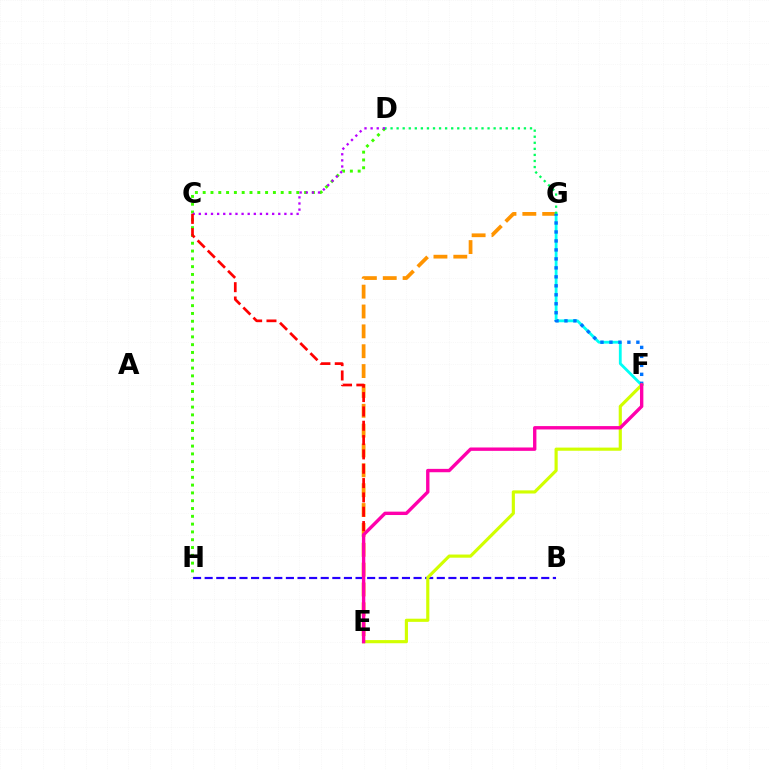{('E', 'G'): [{'color': '#ff9400', 'line_style': 'dashed', 'thickness': 2.7}], ('B', 'H'): [{'color': '#2500ff', 'line_style': 'dashed', 'thickness': 1.58}], ('D', 'H'): [{'color': '#3dff00', 'line_style': 'dotted', 'thickness': 2.12}], ('C', 'D'): [{'color': '#b900ff', 'line_style': 'dotted', 'thickness': 1.66}], ('F', 'G'): [{'color': '#00fff6', 'line_style': 'solid', 'thickness': 2.03}, {'color': '#0074ff', 'line_style': 'dotted', 'thickness': 2.44}], ('D', 'G'): [{'color': '#00ff5c', 'line_style': 'dotted', 'thickness': 1.65}], ('C', 'E'): [{'color': '#ff0000', 'line_style': 'dashed', 'thickness': 1.95}], ('E', 'F'): [{'color': '#d1ff00', 'line_style': 'solid', 'thickness': 2.27}, {'color': '#ff00ac', 'line_style': 'solid', 'thickness': 2.43}]}